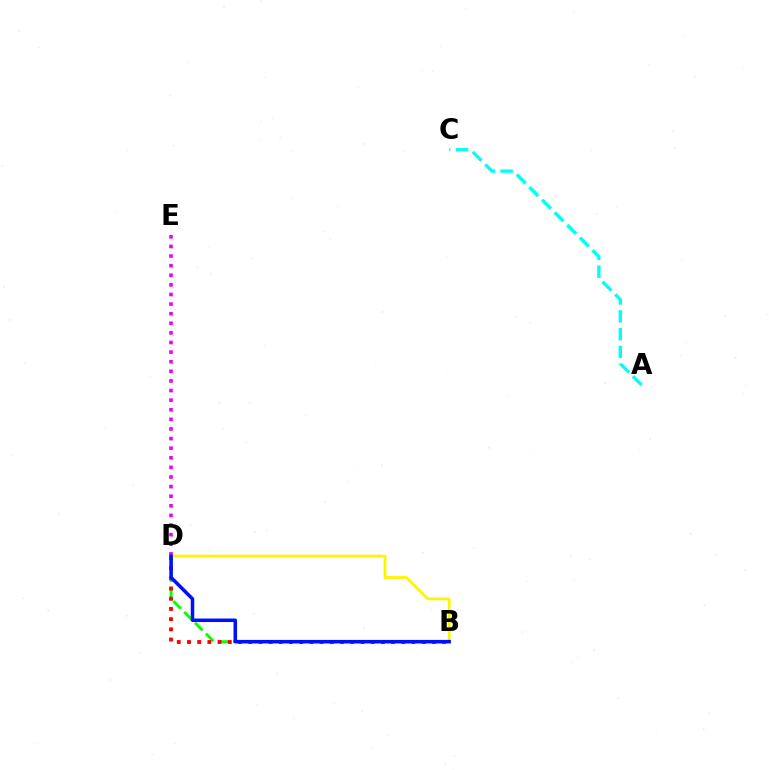{('D', 'E'): [{'color': '#ee00ff', 'line_style': 'dotted', 'thickness': 2.61}], ('B', 'D'): [{'color': '#08ff00', 'line_style': 'dashed', 'thickness': 2.08}, {'color': '#ff0000', 'line_style': 'dotted', 'thickness': 2.77}, {'color': '#fcf500', 'line_style': 'solid', 'thickness': 2.0}, {'color': '#0010ff', 'line_style': 'solid', 'thickness': 2.53}], ('A', 'C'): [{'color': '#00fff6', 'line_style': 'dashed', 'thickness': 2.42}]}